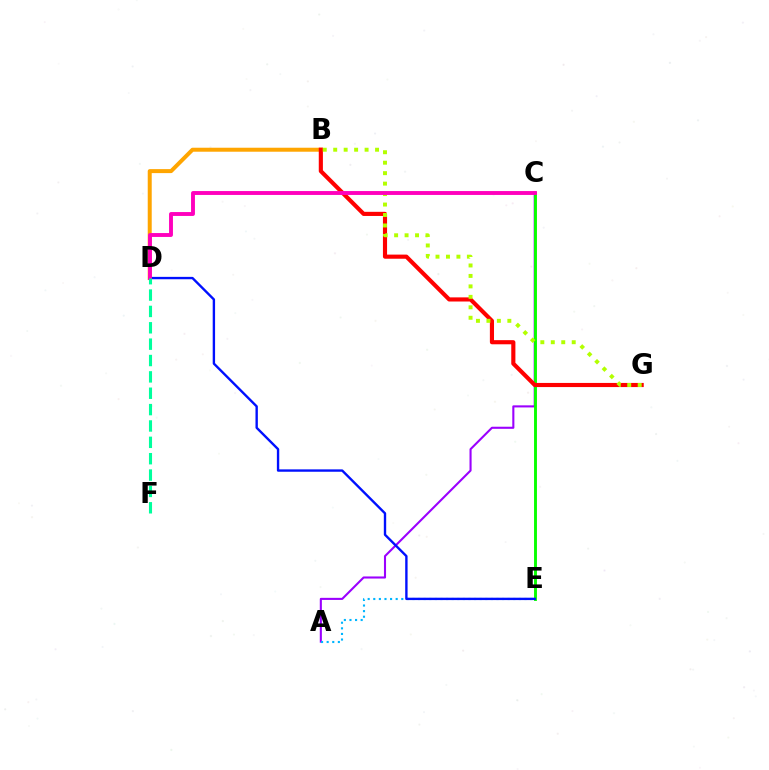{('A', 'C'): [{'color': '#9b00ff', 'line_style': 'solid', 'thickness': 1.51}], ('B', 'D'): [{'color': '#ffa500', 'line_style': 'solid', 'thickness': 2.87}], ('C', 'E'): [{'color': '#08ff00', 'line_style': 'solid', 'thickness': 2.09}], ('A', 'E'): [{'color': '#00b5ff', 'line_style': 'dotted', 'thickness': 1.52}], ('B', 'G'): [{'color': '#ff0000', 'line_style': 'solid', 'thickness': 2.98}, {'color': '#b3ff00', 'line_style': 'dotted', 'thickness': 2.84}], ('D', 'E'): [{'color': '#0010ff', 'line_style': 'solid', 'thickness': 1.71}], ('C', 'D'): [{'color': '#ff00bd', 'line_style': 'solid', 'thickness': 2.8}], ('D', 'F'): [{'color': '#00ff9d', 'line_style': 'dashed', 'thickness': 2.22}]}